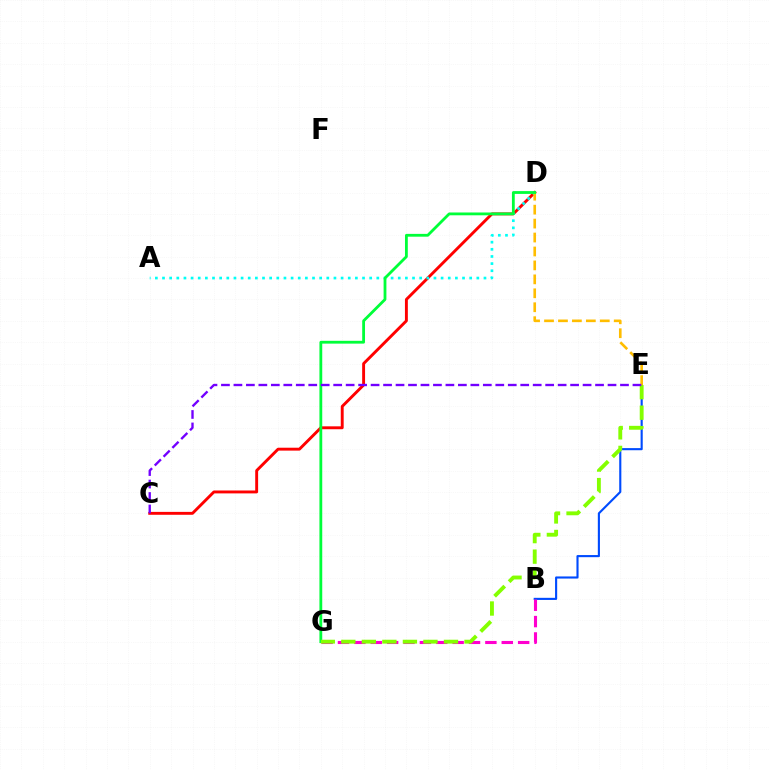{('C', 'D'): [{'color': '#ff0000', 'line_style': 'solid', 'thickness': 2.09}], ('B', 'E'): [{'color': '#004bff', 'line_style': 'solid', 'thickness': 1.53}], ('A', 'D'): [{'color': '#00fff6', 'line_style': 'dotted', 'thickness': 1.94}], ('B', 'G'): [{'color': '#ff00cf', 'line_style': 'dashed', 'thickness': 2.22}], ('D', 'E'): [{'color': '#ffbd00', 'line_style': 'dashed', 'thickness': 1.89}], ('D', 'G'): [{'color': '#00ff39', 'line_style': 'solid', 'thickness': 2.02}], ('E', 'G'): [{'color': '#84ff00', 'line_style': 'dashed', 'thickness': 2.79}], ('C', 'E'): [{'color': '#7200ff', 'line_style': 'dashed', 'thickness': 1.69}]}